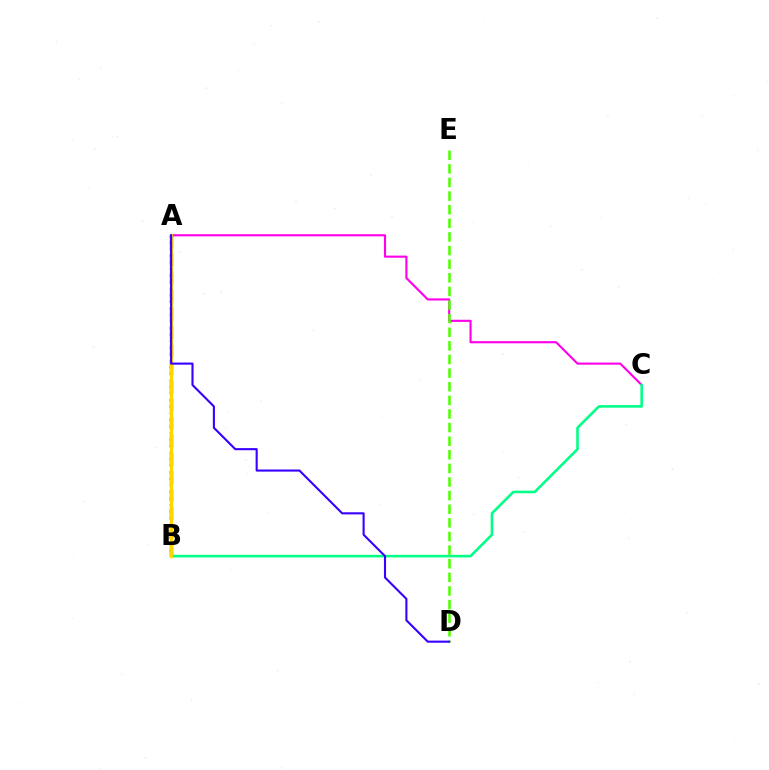{('A', 'B'): [{'color': '#009eff', 'line_style': 'dashed', 'thickness': 2.46}, {'color': '#ff0000', 'line_style': 'dotted', 'thickness': 1.78}, {'color': '#ffd500', 'line_style': 'solid', 'thickness': 2.3}], ('A', 'C'): [{'color': '#ff00ed', 'line_style': 'solid', 'thickness': 1.54}], ('D', 'E'): [{'color': '#4fff00', 'line_style': 'dashed', 'thickness': 1.85}], ('B', 'C'): [{'color': '#00ff86', 'line_style': 'solid', 'thickness': 1.85}], ('A', 'D'): [{'color': '#3700ff', 'line_style': 'solid', 'thickness': 1.52}]}